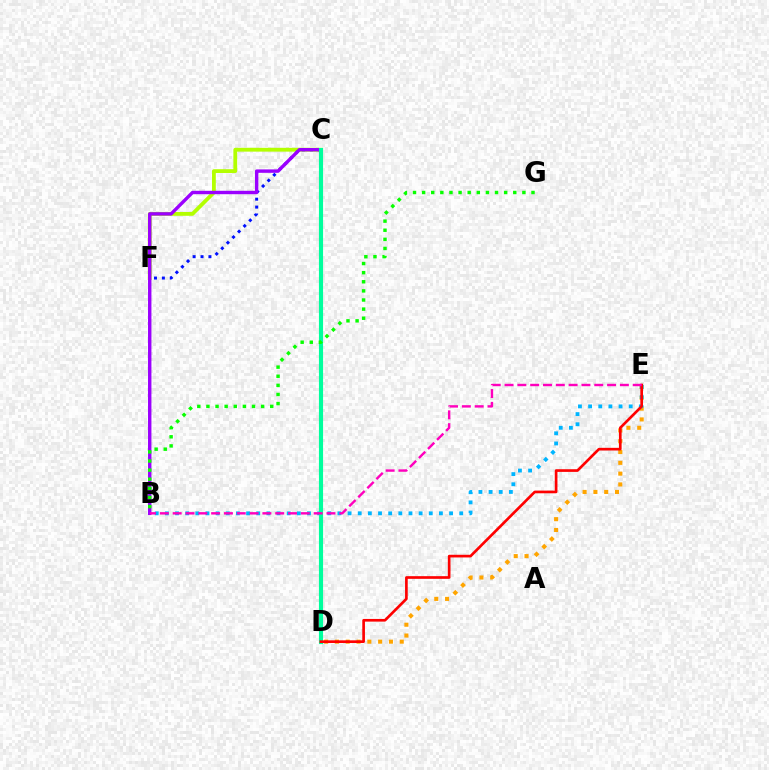{('D', 'E'): [{'color': '#ffa500', 'line_style': 'dotted', 'thickness': 2.93}, {'color': '#ff0000', 'line_style': 'solid', 'thickness': 1.92}], ('B', 'E'): [{'color': '#00b5ff', 'line_style': 'dotted', 'thickness': 2.76}, {'color': '#ff00bd', 'line_style': 'dashed', 'thickness': 1.74}], ('C', 'F'): [{'color': '#b3ff00', 'line_style': 'solid', 'thickness': 2.74}, {'color': '#0010ff', 'line_style': 'dotted', 'thickness': 2.15}], ('B', 'C'): [{'color': '#9b00ff', 'line_style': 'solid', 'thickness': 2.45}], ('C', 'D'): [{'color': '#00ff9d', 'line_style': 'solid', 'thickness': 2.98}], ('B', 'G'): [{'color': '#08ff00', 'line_style': 'dotted', 'thickness': 2.48}]}